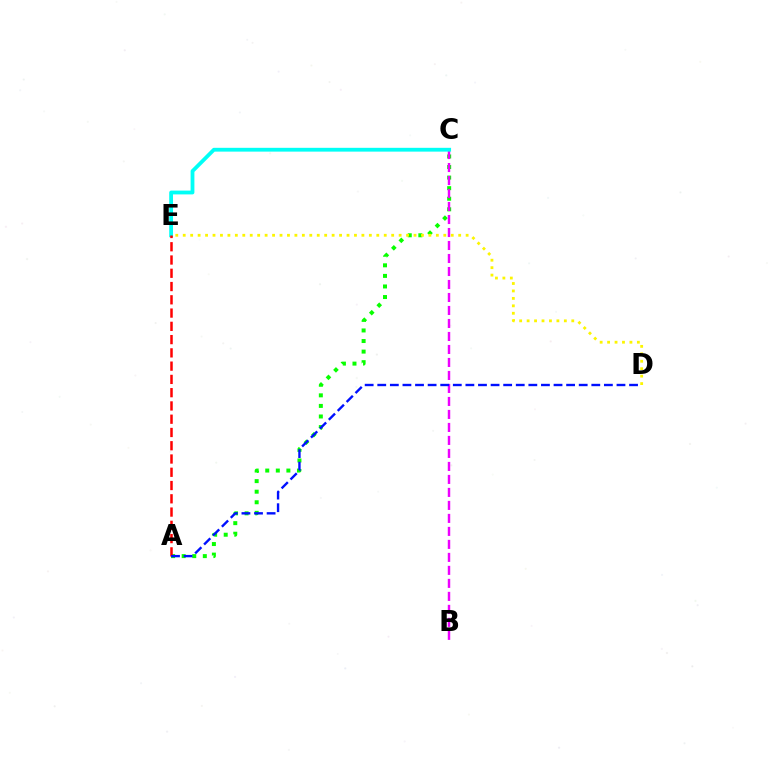{('A', 'C'): [{'color': '#08ff00', 'line_style': 'dotted', 'thickness': 2.87}], ('B', 'C'): [{'color': '#ee00ff', 'line_style': 'dashed', 'thickness': 1.77}], ('C', 'E'): [{'color': '#00fff6', 'line_style': 'solid', 'thickness': 2.74}], ('D', 'E'): [{'color': '#fcf500', 'line_style': 'dotted', 'thickness': 2.02}], ('A', 'E'): [{'color': '#ff0000', 'line_style': 'dashed', 'thickness': 1.8}], ('A', 'D'): [{'color': '#0010ff', 'line_style': 'dashed', 'thickness': 1.71}]}